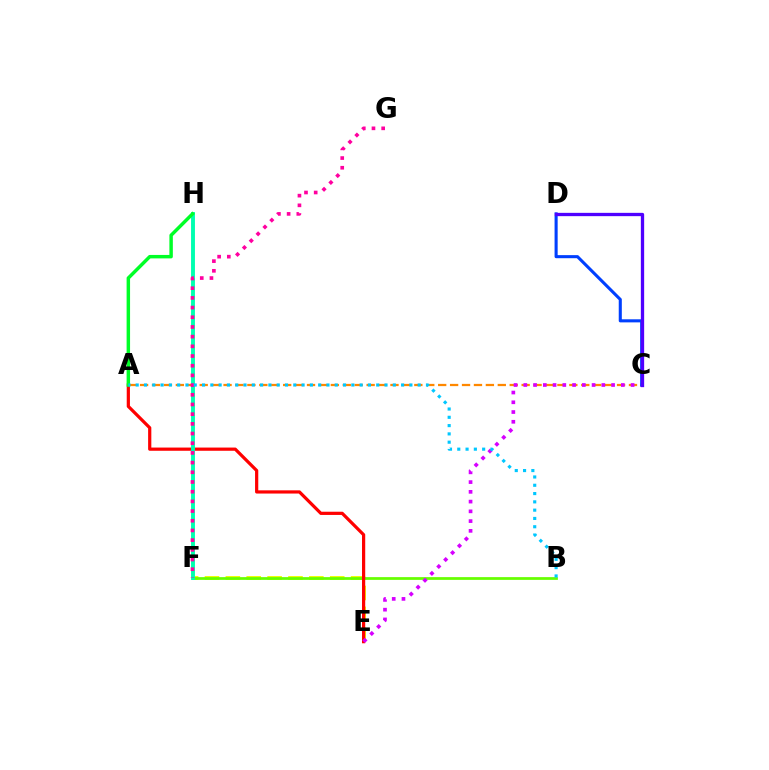{('A', 'C'): [{'color': '#ff8800', 'line_style': 'dashed', 'thickness': 1.62}], ('E', 'F'): [{'color': '#eeff00', 'line_style': 'dashed', 'thickness': 2.84}], ('B', 'F'): [{'color': '#66ff00', 'line_style': 'solid', 'thickness': 1.98}], ('A', 'E'): [{'color': '#ff0000', 'line_style': 'solid', 'thickness': 2.31}], ('C', 'E'): [{'color': '#d600ff', 'line_style': 'dotted', 'thickness': 2.65}], ('F', 'H'): [{'color': '#00ffaf', 'line_style': 'solid', 'thickness': 2.81}], ('C', 'D'): [{'color': '#003fff', 'line_style': 'solid', 'thickness': 2.22}, {'color': '#4f00ff', 'line_style': 'solid', 'thickness': 2.38}], ('F', 'G'): [{'color': '#ff00a0', 'line_style': 'dotted', 'thickness': 2.63}], ('A', 'H'): [{'color': '#00ff27', 'line_style': 'solid', 'thickness': 2.49}], ('A', 'B'): [{'color': '#00c7ff', 'line_style': 'dotted', 'thickness': 2.25}]}